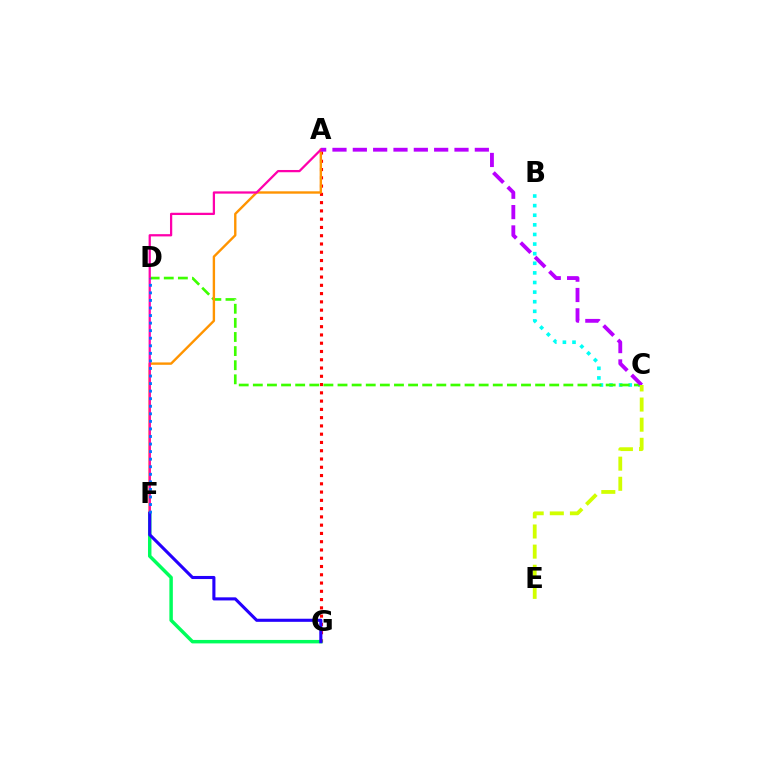{('B', 'C'): [{'color': '#00fff6', 'line_style': 'dotted', 'thickness': 2.61}], ('C', 'D'): [{'color': '#3dff00', 'line_style': 'dashed', 'thickness': 1.92}], ('A', 'G'): [{'color': '#ff0000', 'line_style': 'dotted', 'thickness': 2.25}], ('F', 'G'): [{'color': '#00ff5c', 'line_style': 'solid', 'thickness': 2.49}, {'color': '#2500ff', 'line_style': 'solid', 'thickness': 2.23}], ('A', 'F'): [{'color': '#ff9400', 'line_style': 'solid', 'thickness': 1.72}, {'color': '#ff00ac', 'line_style': 'solid', 'thickness': 1.62}], ('A', 'C'): [{'color': '#b900ff', 'line_style': 'dashed', 'thickness': 2.76}], ('D', 'F'): [{'color': '#0074ff', 'line_style': 'dotted', 'thickness': 2.05}], ('C', 'E'): [{'color': '#d1ff00', 'line_style': 'dashed', 'thickness': 2.73}]}